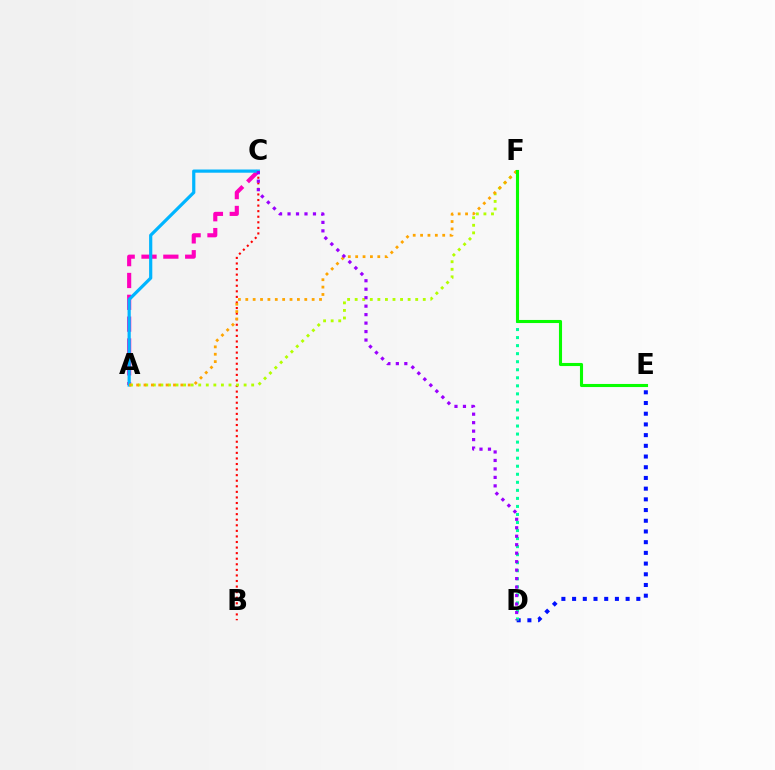{('D', 'E'): [{'color': '#0010ff', 'line_style': 'dotted', 'thickness': 2.91}], ('A', 'C'): [{'color': '#ff00bd', 'line_style': 'dashed', 'thickness': 2.97}, {'color': '#00b5ff', 'line_style': 'solid', 'thickness': 2.31}], ('B', 'C'): [{'color': '#ff0000', 'line_style': 'dotted', 'thickness': 1.51}], ('A', 'F'): [{'color': '#b3ff00', 'line_style': 'dotted', 'thickness': 2.06}, {'color': '#ffa500', 'line_style': 'dotted', 'thickness': 2.0}], ('D', 'F'): [{'color': '#00ff9d', 'line_style': 'dotted', 'thickness': 2.18}], ('C', 'D'): [{'color': '#9b00ff', 'line_style': 'dotted', 'thickness': 2.3}], ('E', 'F'): [{'color': '#08ff00', 'line_style': 'solid', 'thickness': 2.23}]}